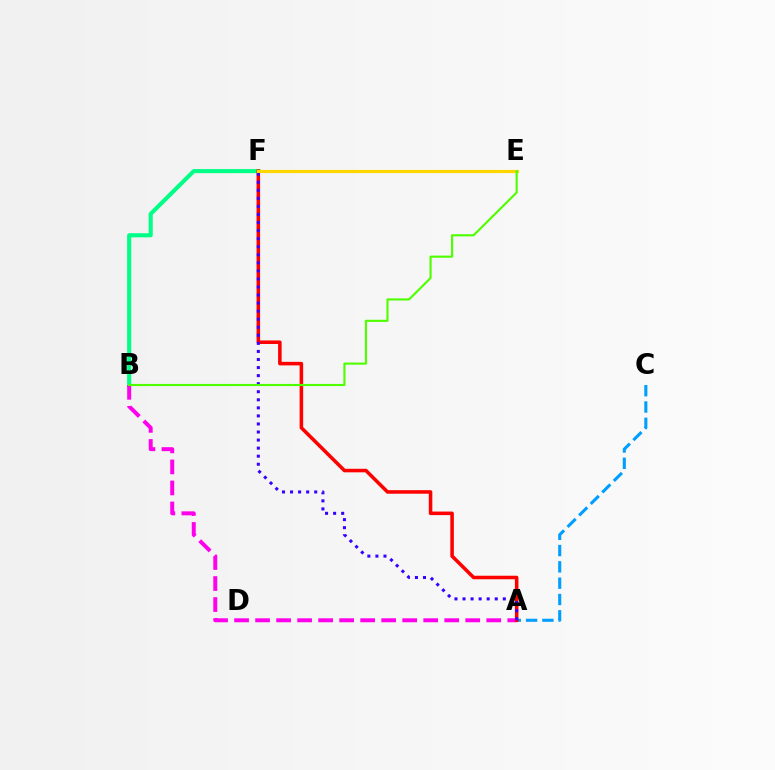{('B', 'F'): [{'color': '#00ff86', 'line_style': 'solid', 'thickness': 2.95}], ('A', 'C'): [{'color': '#009eff', 'line_style': 'dashed', 'thickness': 2.22}], ('A', 'B'): [{'color': '#ff00ed', 'line_style': 'dashed', 'thickness': 2.85}], ('A', 'F'): [{'color': '#ff0000', 'line_style': 'solid', 'thickness': 2.55}, {'color': '#3700ff', 'line_style': 'dotted', 'thickness': 2.19}], ('E', 'F'): [{'color': '#ffd500', 'line_style': 'solid', 'thickness': 2.27}], ('B', 'E'): [{'color': '#4fff00', 'line_style': 'solid', 'thickness': 1.54}]}